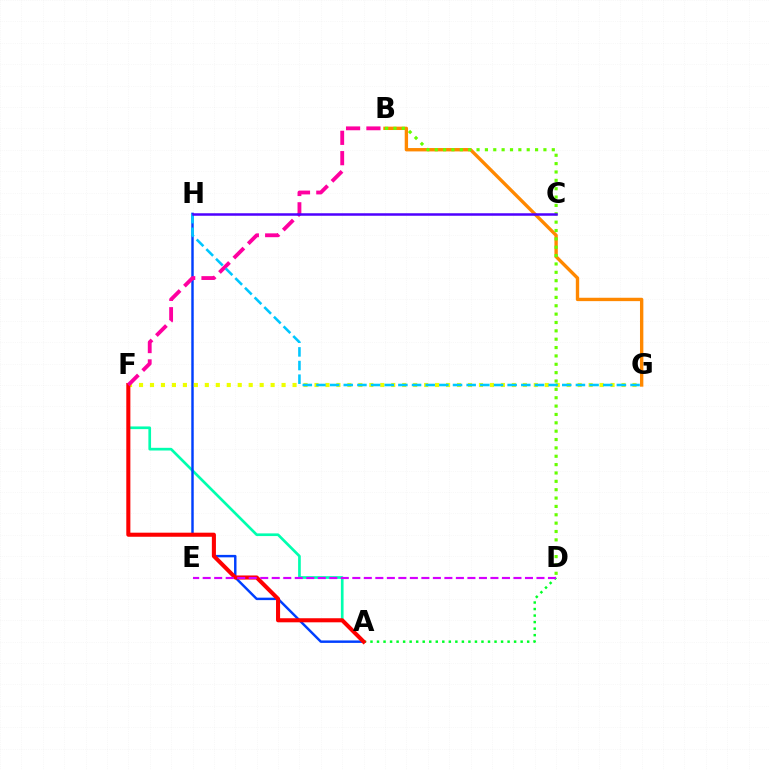{('A', 'F'): [{'color': '#00ffaf', 'line_style': 'solid', 'thickness': 1.93}, {'color': '#ff0000', 'line_style': 'solid', 'thickness': 2.93}], ('A', 'H'): [{'color': '#003fff', 'line_style': 'solid', 'thickness': 1.76}], ('A', 'D'): [{'color': '#00ff27', 'line_style': 'dotted', 'thickness': 1.77}], ('F', 'G'): [{'color': '#eeff00', 'line_style': 'dotted', 'thickness': 2.98}], ('D', 'E'): [{'color': '#d600ff', 'line_style': 'dashed', 'thickness': 1.56}], ('B', 'F'): [{'color': '#ff00a0', 'line_style': 'dashed', 'thickness': 2.76}], ('B', 'G'): [{'color': '#ff8800', 'line_style': 'solid', 'thickness': 2.42}], ('B', 'D'): [{'color': '#66ff00', 'line_style': 'dotted', 'thickness': 2.27}], ('G', 'H'): [{'color': '#00c7ff', 'line_style': 'dashed', 'thickness': 1.86}], ('C', 'H'): [{'color': '#4f00ff', 'line_style': 'solid', 'thickness': 1.8}]}